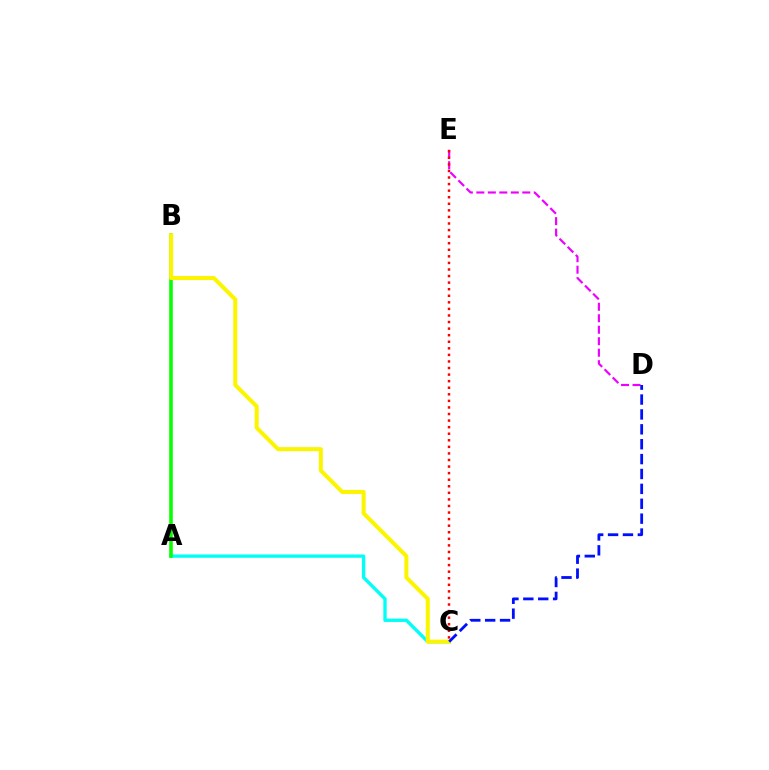{('D', 'E'): [{'color': '#ee00ff', 'line_style': 'dashed', 'thickness': 1.56}], ('A', 'C'): [{'color': '#00fff6', 'line_style': 'solid', 'thickness': 2.39}], ('C', 'E'): [{'color': '#ff0000', 'line_style': 'dotted', 'thickness': 1.78}], ('A', 'B'): [{'color': '#08ff00', 'line_style': 'solid', 'thickness': 2.58}], ('B', 'C'): [{'color': '#fcf500', 'line_style': 'solid', 'thickness': 2.89}], ('C', 'D'): [{'color': '#0010ff', 'line_style': 'dashed', 'thickness': 2.02}]}